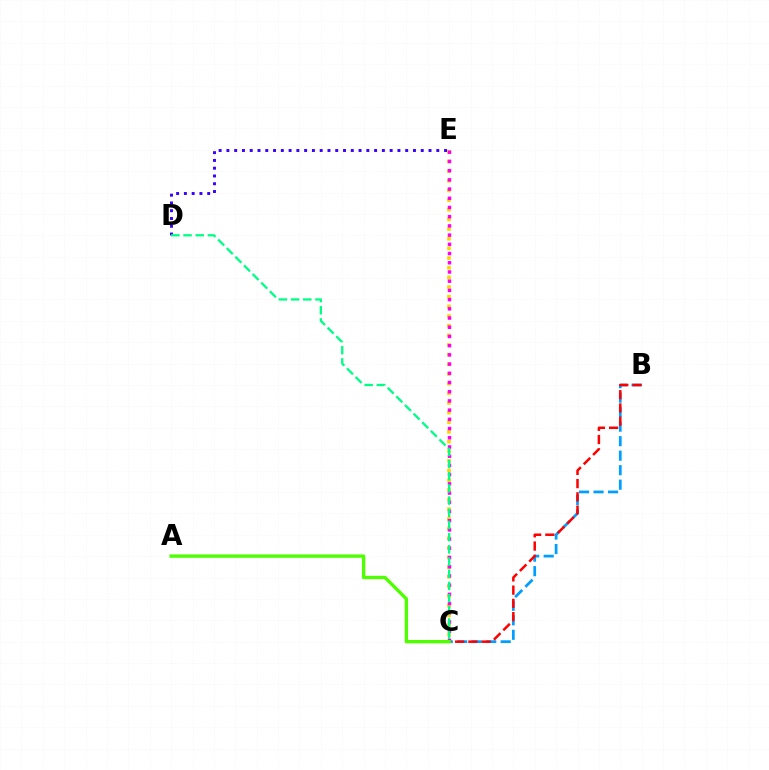{('C', 'E'): [{'color': '#ffd500', 'line_style': 'dotted', 'thickness': 2.62}, {'color': '#ff00ed', 'line_style': 'dotted', 'thickness': 2.5}], ('B', 'C'): [{'color': '#009eff', 'line_style': 'dashed', 'thickness': 1.97}, {'color': '#ff0000', 'line_style': 'dashed', 'thickness': 1.8}], ('D', 'E'): [{'color': '#3700ff', 'line_style': 'dotted', 'thickness': 2.11}], ('A', 'C'): [{'color': '#4fff00', 'line_style': 'solid', 'thickness': 2.41}], ('C', 'D'): [{'color': '#00ff86', 'line_style': 'dashed', 'thickness': 1.66}]}